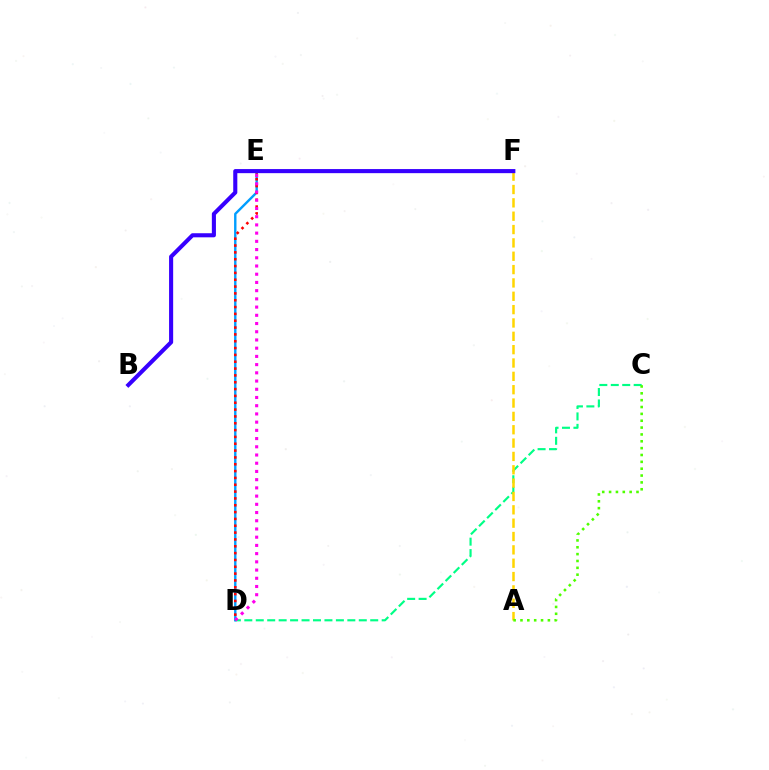{('C', 'D'): [{'color': '#00ff86', 'line_style': 'dashed', 'thickness': 1.56}], ('D', 'E'): [{'color': '#009eff', 'line_style': 'solid', 'thickness': 1.73}, {'color': '#ff0000', 'line_style': 'dotted', 'thickness': 1.86}, {'color': '#ff00ed', 'line_style': 'dotted', 'thickness': 2.23}], ('A', 'F'): [{'color': '#ffd500', 'line_style': 'dashed', 'thickness': 1.81}], ('B', 'F'): [{'color': '#3700ff', 'line_style': 'solid', 'thickness': 2.94}], ('A', 'C'): [{'color': '#4fff00', 'line_style': 'dotted', 'thickness': 1.86}]}